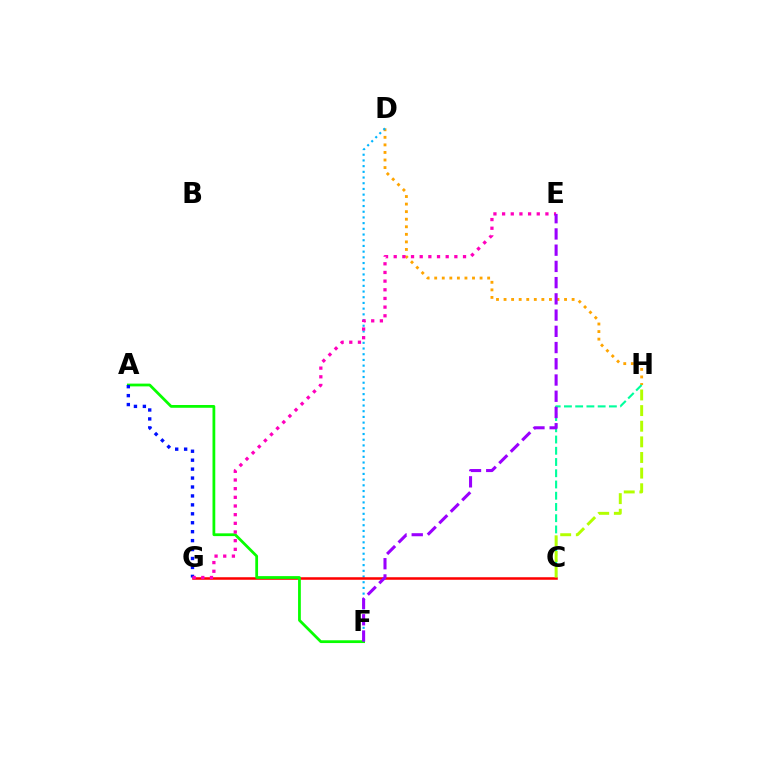{('D', 'H'): [{'color': '#ffa500', 'line_style': 'dotted', 'thickness': 2.05}], ('C', 'H'): [{'color': '#00ff9d', 'line_style': 'dashed', 'thickness': 1.53}, {'color': '#b3ff00', 'line_style': 'dashed', 'thickness': 2.12}], ('D', 'F'): [{'color': '#00b5ff', 'line_style': 'dotted', 'thickness': 1.55}], ('C', 'G'): [{'color': '#ff0000', 'line_style': 'solid', 'thickness': 1.82}], ('A', 'F'): [{'color': '#08ff00', 'line_style': 'solid', 'thickness': 2.0}], ('A', 'G'): [{'color': '#0010ff', 'line_style': 'dotted', 'thickness': 2.43}], ('E', 'G'): [{'color': '#ff00bd', 'line_style': 'dotted', 'thickness': 2.35}], ('E', 'F'): [{'color': '#9b00ff', 'line_style': 'dashed', 'thickness': 2.2}]}